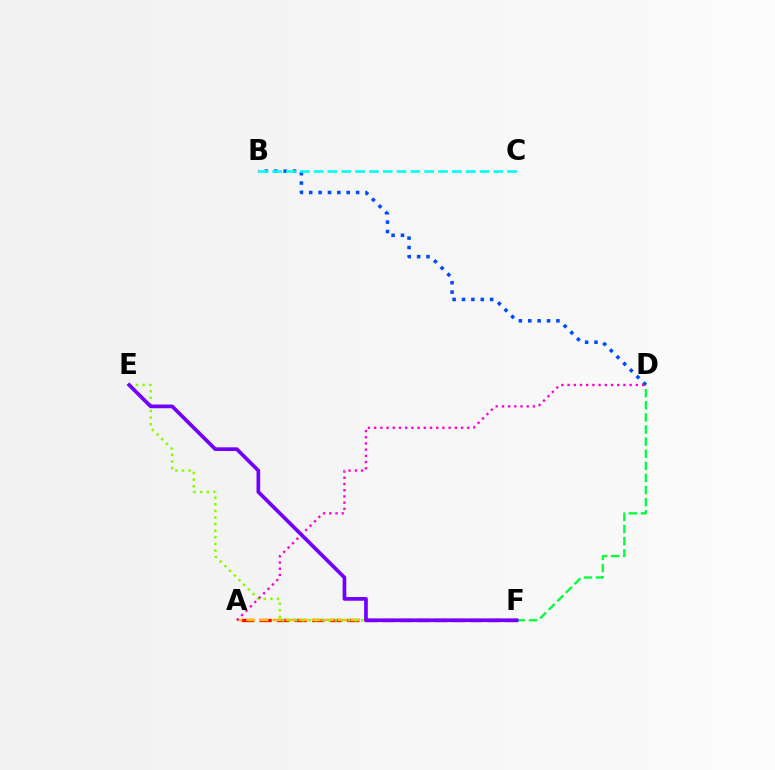{('A', 'F'): [{'color': '#ff0000', 'line_style': 'dashed', 'thickness': 2.39}, {'color': '#ffbd00', 'line_style': 'dashed', 'thickness': 1.78}], ('B', 'D'): [{'color': '#004bff', 'line_style': 'dotted', 'thickness': 2.55}], ('E', 'F'): [{'color': '#84ff00', 'line_style': 'dotted', 'thickness': 1.8}, {'color': '#7200ff', 'line_style': 'solid', 'thickness': 2.66}], ('B', 'C'): [{'color': '#00fff6', 'line_style': 'dashed', 'thickness': 1.88}], ('A', 'D'): [{'color': '#ff00cf', 'line_style': 'dotted', 'thickness': 1.69}], ('D', 'F'): [{'color': '#00ff39', 'line_style': 'dashed', 'thickness': 1.64}]}